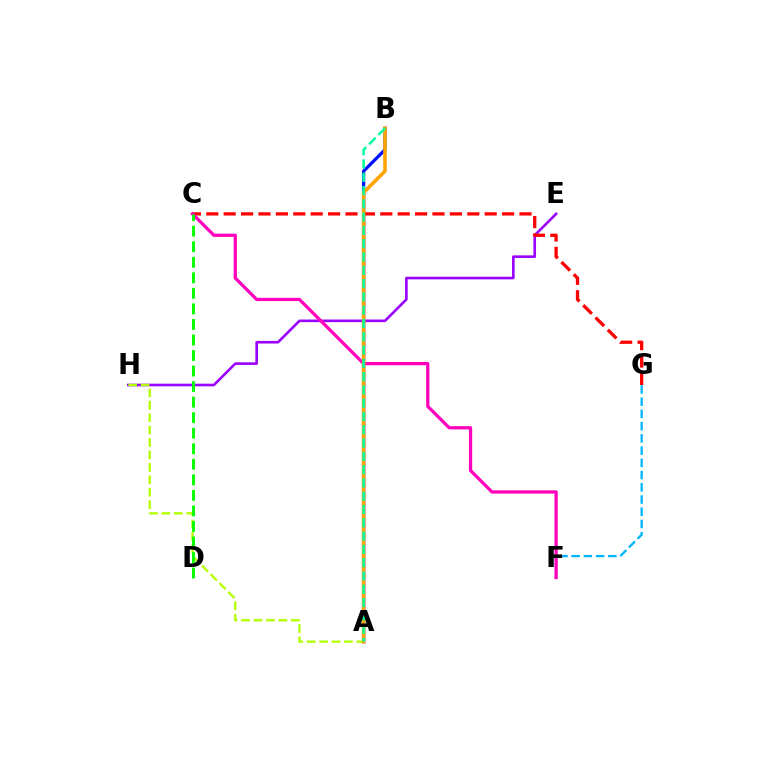{('E', 'H'): [{'color': '#9b00ff', 'line_style': 'solid', 'thickness': 1.88}], ('A', 'H'): [{'color': '#b3ff00', 'line_style': 'dashed', 'thickness': 1.69}], ('A', 'B'): [{'color': '#0010ff', 'line_style': 'solid', 'thickness': 2.34}, {'color': '#ffa500', 'line_style': 'solid', 'thickness': 2.59}, {'color': '#00ff9d', 'line_style': 'dashed', 'thickness': 1.81}], ('F', 'G'): [{'color': '#00b5ff', 'line_style': 'dashed', 'thickness': 1.66}], ('C', 'G'): [{'color': '#ff0000', 'line_style': 'dashed', 'thickness': 2.36}], ('C', 'F'): [{'color': '#ff00bd', 'line_style': 'solid', 'thickness': 2.34}], ('C', 'D'): [{'color': '#08ff00', 'line_style': 'dashed', 'thickness': 2.11}]}